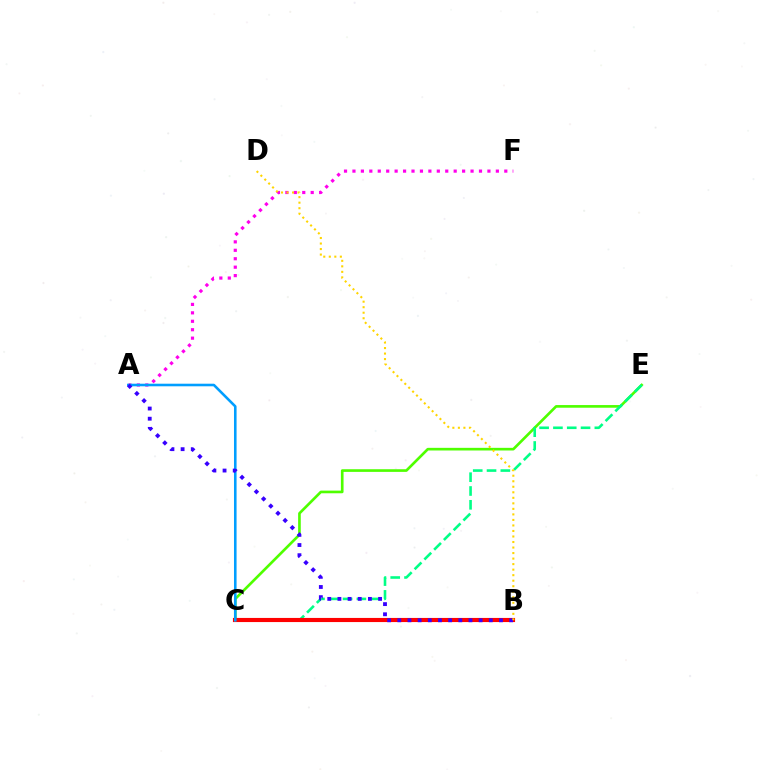{('C', 'E'): [{'color': '#4fff00', 'line_style': 'solid', 'thickness': 1.91}, {'color': '#00ff86', 'line_style': 'dashed', 'thickness': 1.88}], ('A', 'F'): [{'color': '#ff00ed', 'line_style': 'dotted', 'thickness': 2.29}], ('B', 'C'): [{'color': '#ff0000', 'line_style': 'solid', 'thickness': 2.98}], ('A', 'C'): [{'color': '#009eff', 'line_style': 'solid', 'thickness': 1.86}], ('A', 'B'): [{'color': '#3700ff', 'line_style': 'dotted', 'thickness': 2.76}], ('B', 'D'): [{'color': '#ffd500', 'line_style': 'dotted', 'thickness': 1.5}]}